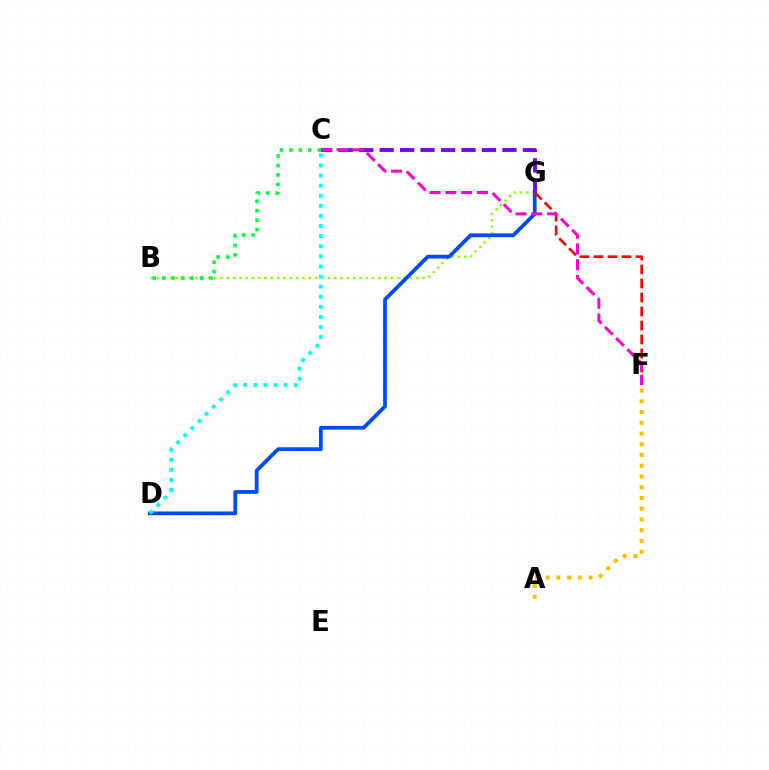{('C', 'G'): [{'color': '#7200ff', 'line_style': 'dashed', 'thickness': 2.78}], ('B', 'G'): [{'color': '#84ff00', 'line_style': 'dotted', 'thickness': 1.72}], ('B', 'C'): [{'color': '#00ff39', 'line_style': 'dotted', 'thickness': 2.57}], ('A', 'F'): [{'color': '#ffbd00', 'line_style': 'dotted', 'thickness': 2.92}], ('D', 'G'): [{'color': '#004bff', 'line_style': 'solid', 'thickness': 2.71}], ('F', 'G'): [{'color': '#ff0000', 'line_style': 'dashed', 'thickness': 1.9}], ('C', 'D'): [{'color': '#00fff6', 'line_style': 'dotted', 'thickness': 2.74}], ('C', 'F'): [{'color': '#ff00cf', 'line_style': 'dashed', 'thickness': 2.15}]}